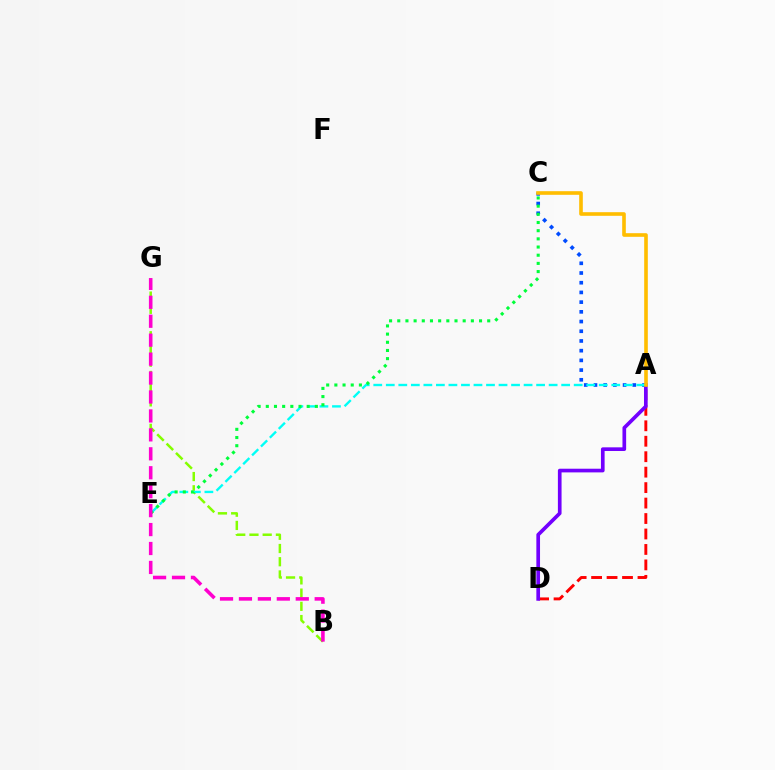{('A', 'D'): [{'color': '#ff0000', 'line_style': 'dashed', 'thickness': 2.1}, {'color': '#7200ff', 'line_style': 'solid', 'thickness': 2.64}], ('B', 'G'): [{'color': '#84ff00', 'line_style': 'dashed', 'thickness': 1.8}, {'color': '#ff00cf', 'line_style': 'dashed', 'thickness': 2.57}], ('A', 'C'): [{'color': '#004bff', 'line_style': 'dotted', 'thickness': 2.64}, {'color': '#ffbd00', 'line_style': 'solid', 'thickness': 2.61}], ('A', 'E'): [{'color': '#00fff6', 'line_style': 'dashed', 'thickness': 1.7}], ('C', 'E'): [{'color': '#00ff39', 'line_style': 'dotted', 'thickness': 2.22}]}